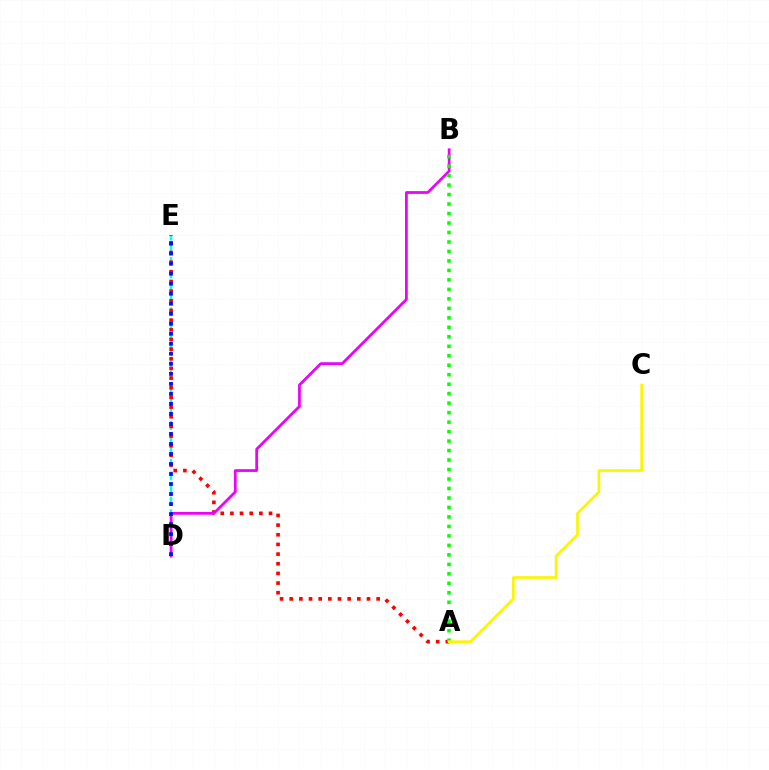{('D', 'E'): [{'color': '#00fff6', 'line_style': 'dashed', 'thickness': 1.71}, {'color': '#0010ff', 'line_style': 'dotted', 'thickness': 2.72}], ('A', 'E'): [{'color': '#ff0000', 'line_style': 'dotted', 'thickness': 2.62}], ('B', 'D'): [{'color': '#ee00ff', 'line_style': 'solid', 'thickness': 1.99}], ('A', 'B'): [{'color': '#08ff00', 'line_style': 'dotted', 'thickness': 2.58}], ('A', 'C'): [{'color': '#fcf500', 'line_style': 'solid', 'thickness': 1.91}]}